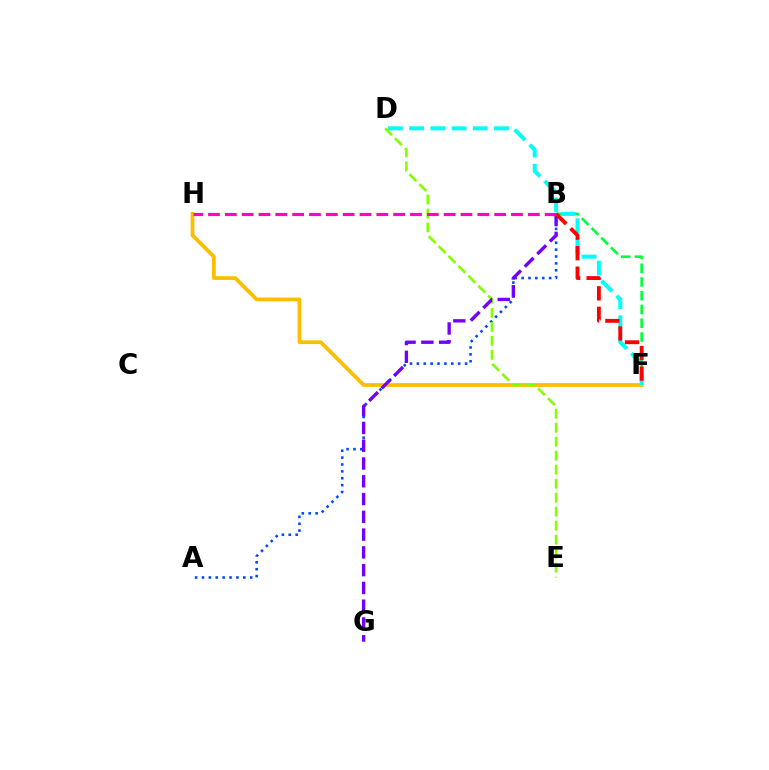{('A', 'B'): [{'color': '#004bff', 'line_style': 'dotted', 'thickness': 1.87}], ('B', 'F'): [{'color': '#00ff39', 'line_style': 'dashed', 'thickness': 1.87}, {'color': '#ff0000', 'line_style': 'dashed', 'thickness': 2.79}], ('F', 'H'): [{'color': '#ffbd00', 'line_style': 'solid', 'thickness': 2.71}], ('D', 'F'): [{'color': '#00fff6', 'line_style': 'dashed', 'thickness': 2.88}], ('D', 'E'): [{'color': '#84ff00', 'line_style': 'dashed', 'thickness': 1.9}], ('B', 'G'): [{'color': '#7200ff', 'line_style': 'dashed', 'thickness': 2.41}], ('B', 'H'): [{'color': '#ff00cf', 'line_style': 'dashed', 'thickness': 2.29}]}